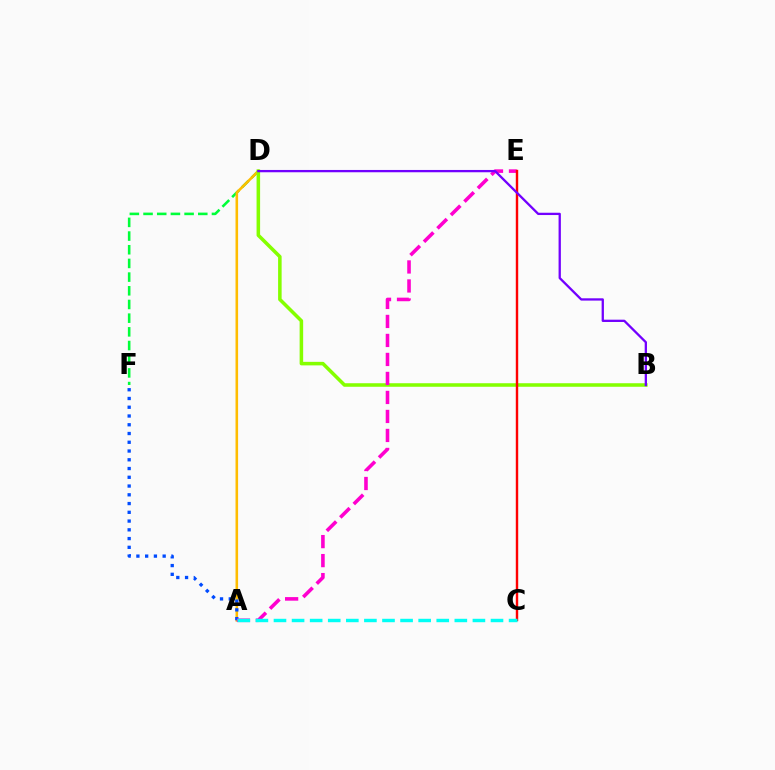{('D', 'F'): [{'color': '#00ff39', 'line_style': 'dashed', 'thickness': 1.86}], ('A', 'D'): [{'color': '#ffbd00', 'line_style': 'solid', 'thickness': 1.86}], ('B', 'D'): [{'color': '#84ff00', 'line_style': 'solid', 'thickness': 2.55}, {'color': '#7200ff', 'line_style': 'solid', 'thickness': 1.65}], ('A', 'F'): [{'color': '#004bff', 'line_style': 'dotted', 'thickness': 2.38}], ('A', 'E'): [{'color': '#ff00cf', 'line_style': 'dashed', 'thickness': 2.58}], ('C', 'E'): [{'color': '#ff0000', 'line_style': 'solid', 'thickness': 1.74}], ('A', 'C'): [{'color': '#00fff6', 'line_style': 'dashed', 'thickness': 2.46}]}